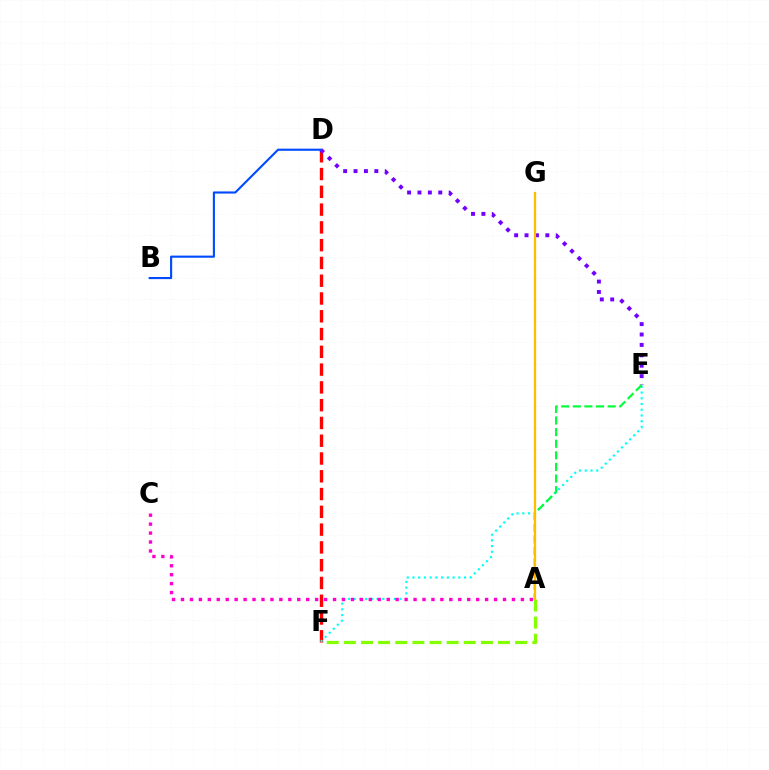{('D', 'F'): [{'color': '#ff0000', 'line_style': 'dashed', 'thickness': 2.42}], ('E', 'F'): [{'color': '#00fff6', 'line_style': 'dotted', 'thickness': 1.56}], ('D', 'E'): [{'color': '#7200ff', 'line_style': 'dotted', 'thickness': 2.83}], ('A', 'E'): [{'color': '#00ff39', 'line_style': 'dashed', 'thickness': 1.58}], ('A', 'F'): [{'color': '#84ff00', 'line_style': 'dashed', 'thickness': 2.33}], ('B', 'D'): [{'color': '#004bff', 'line_style': 'solid', 'thickness': 1.53}], ('A', 'G'): [{'color': '#ffbd00', 'line_style': 'solid', 'thickness': 1.63}], ('A', 'C'): [{'color': '#ff00cf', 'line_style': 'dotted', 'thickness': 2.43}]}